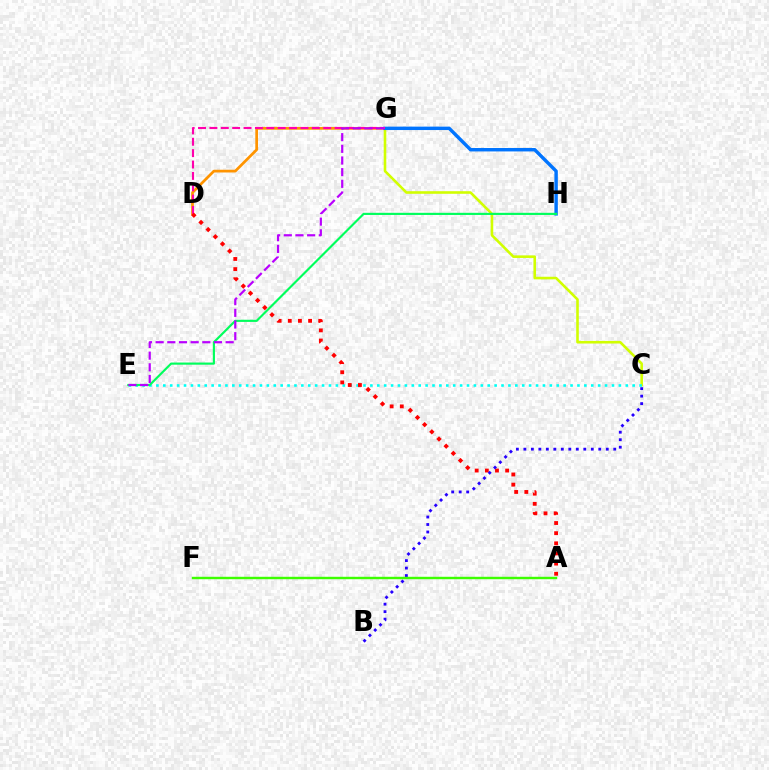{('C', 'G'): [{'color': '#d1ff00', 'line_style': 'solid', 'thickness': 1.87}], ('C', 'E'): [{'color': '#00fff6', 'line_style': 'dotted', 'thickness': 1.88}], ('D', 'G'): [{'color': '#ff9400', 'line_style': 'solid', 'thickness': 1.97}, {'color': '#ff00ac', 'line_style': 'dashed', 'thickness': 1.55}], ('G', 'H'): [{'color': '#0074ff', 'line_style': 'solid', 'thickness': 2.47}], ('E', 'H'): [{'color': '#00ff5c', 'line_style': 'solid', 'thickness': 1.55}], ('A', 'D'): [{'color': '#ff0000', 'line_style': 'dotted', 'thickness': 2.76}], ('B', 'C'): [{'color': '#2500ff', 'line_style': 'dotted', 'thickness': 2.04}], ('E', 'G'): [{'color': '#b900ff', 'line_style': 'dashed', 'thickness': 1.59}], ('A', 'F'): [{'color': '#3dff00', 'line_style': 'solid', 'thickness': 1.74}]}